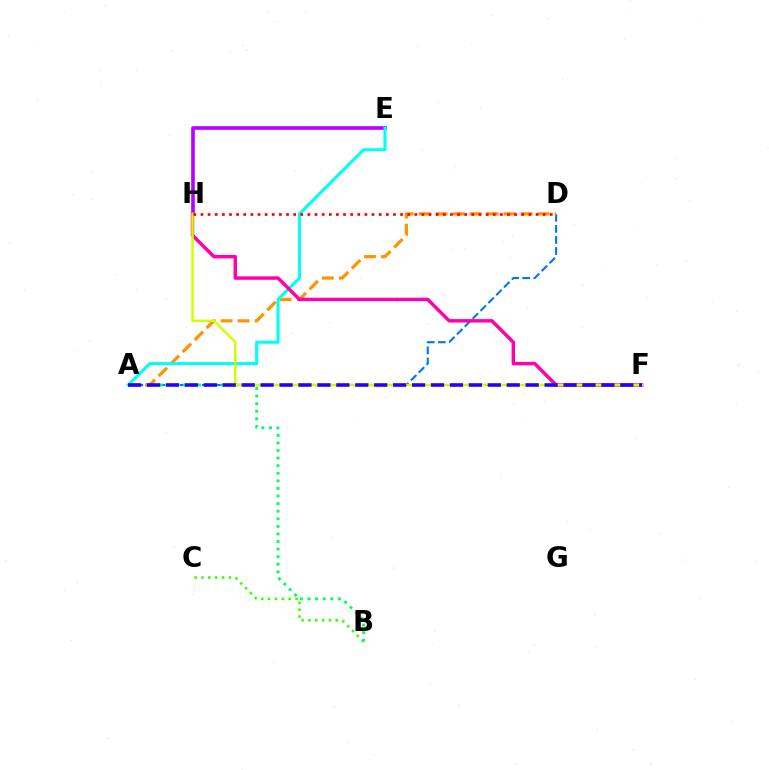{('B', 'C'): [{'color': '#3dff00', 'line_style': 'dotted', 'thickness': 1.86}], ('E', 'H'): [{'color': '#b900ff', 'line_style': 'solid', 'thickness': 2.62}], ('A', 'D'): [{'color': '#0074ff', 'line_style': 'dashed', 'thickness': 1.51}, {'color': '#ff9400', 'line_style': 'dashed', 'thickness': 2.31}], ('A', 'B'): [{'color': '#00ff5c', 'line_style': 'dotted', 'thickness': 2.06}], ('A', 'E'): [{'color': '#00fff6', 'line_style': 'solid', 'thickness': 2.21}], ('F', 'H'): [{'color': '#ff00ac', 'line_style': 'solid', 'thickness': 2.49}, {'color': '#d1ff00', 'line_style': 'solid', 'thickness': 1.78}], ('A', 'F'): [{'color': '#2500ff', 'line_style': 'dashed', 'thickness': 2.57}], ('D', 'H'): [{'color': '#ff0000', 'line_style': 'dotted', 'thickness': 1.94}]}